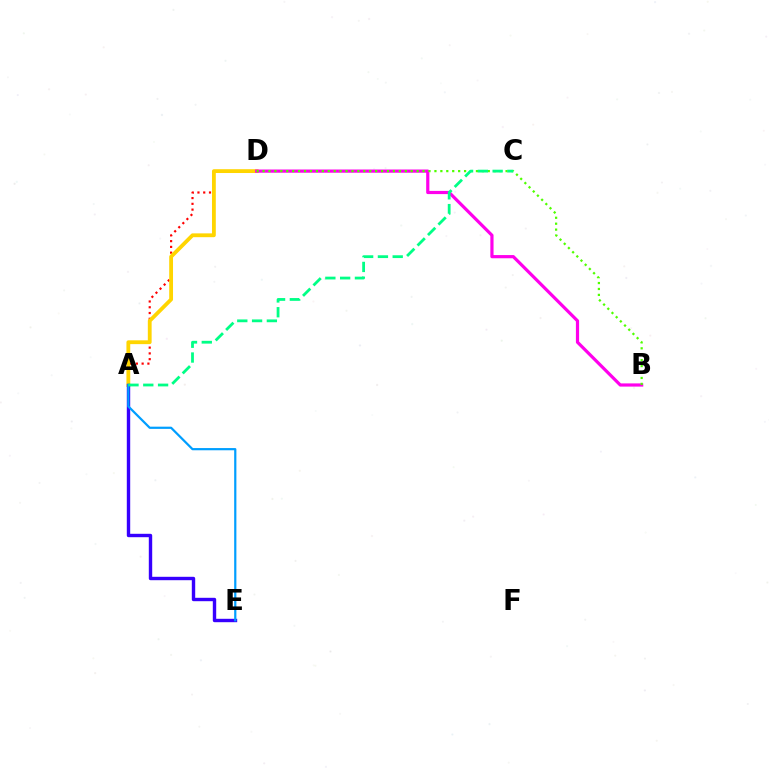{('A', 'D'): [{'color': '#ff0000', 'line_style': 'dotted', 'thickness': 1.57}, {'color': '#ffd500', 'line_style': 'solid', 'thickness': 2.74}], ('A', 'E'): [{'color': '#3700ff', 'line_style': 'solid', 'thickness': 2.45}, {'color': '#009eff', 'line_style': 'solid', 'thickness': 1.59}], ('B', 'D'): [{'color': '#ff00ed', 'line_style': 'solid', 'thickness': 2.3}, {'color': '#4fff00', 'line_style': 'dotted', 'thickness': 1.61}], ('A', 'C'): [{'color': '#00ff86', 'line_style': 'dashed', 'thickness': 2.01}]}